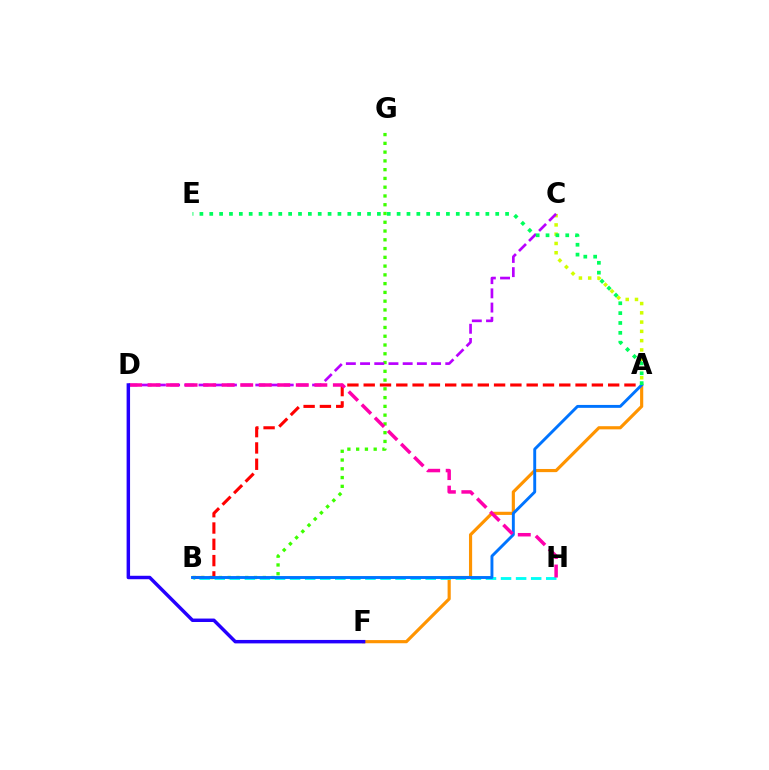{('B', 'G'): [{'color': '#3dff00', 'line_style': 'dotted', 'thickness': 2.38}], ('A', 'C'): [{'color': '#d1ff00', 'line_style': 'dotted', 'thickness': 2.52}], ('A', 'B'): [{'color': '#ff0000', 'line_style': 'dashed', 'thickness': 2.21}, {'color': '#0074ff', 'line_style': 'solid', 'thickness': 2.1}], ('A', 'F'): [{'color': '#ff9400', 'line_style': 'solid', 'thickness': 2.27}], ('C', 'D'): [{'color': '#b900ff', 'line_style': 'dashed', 'thickness': 1.93}], ('B', 'H'): [{'color': '#00fff6', 'line_style': 'dashed', 'thickness': 2.05}], ('D', 'H'): [{'color': '#ff00ac', 'line_style': 'dashed', 'thickness': 2.52}], ('D', 'F'): [{'color': '#2500ff', 'line_style': 'solid', 'thickness': 2.49}], ('A', 'E'): [{'color': '#00ff5c', 'line_style': 'dotted', 'thickness': 2.68}]}